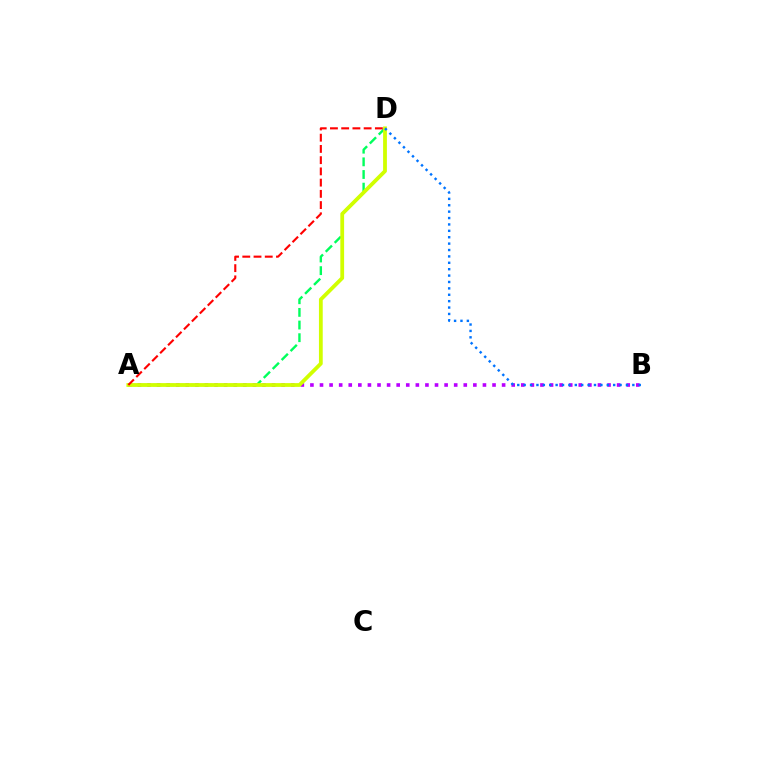{('A', 'B'): [{'color': '#b900ff', 'line_style': 'dotted', 'thickness': 2.6}], ('A', 'D'): [{'color': '#00ff5c', 'line_style': 'dashed', 'thickness': 1.72}, {'color': '#d1ff00', 'line_style': 'solid', 'thickness': 2.73}, {'color': '#ff0000', 'line_style': 'dashed', 'thickness': 1.53}], ('B', 'D'): [{'color': '#0074ff', 'line_style': 'dotted', 'thickness': 1.74}]}